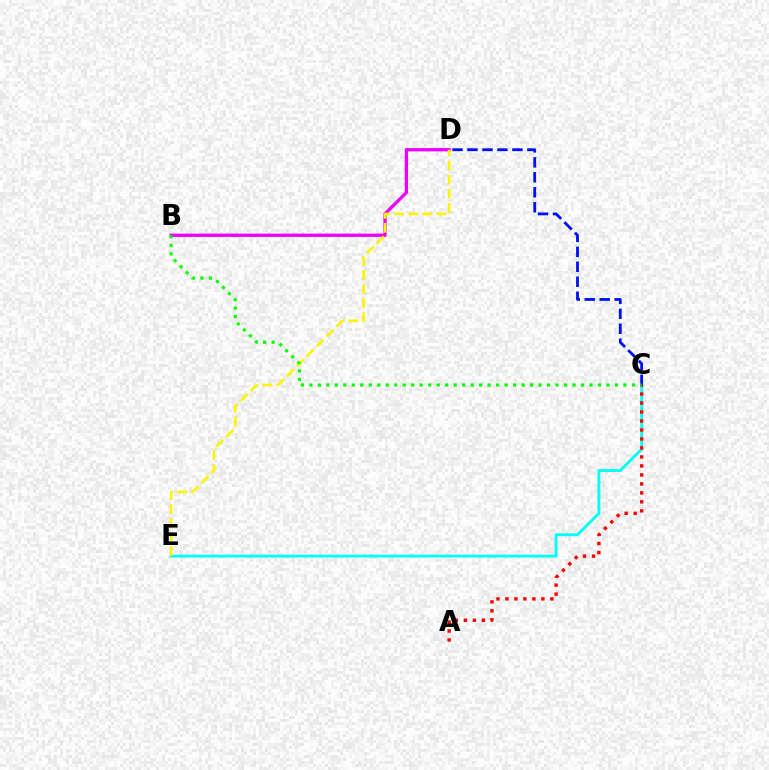{('C', 'E'): [{'color': '#00fff6', 'line_style': 'solid', 'thickness': 2.06}], ('C', 'D'): [{'color': '#0010ff', 'line_style': 'dashed', 'thickness': 2.03}], ('A', 'C'): [{'color': '#ff0000', 'line_style': 'dotted', 'thickness': 2.44}], ('B', 'D'): [{'color': '#ee00ff', 'line_style': 'solid', 'thickness': 2.38}], ('D', 'E'): [{'color': '#fcf500', 'line_style': 'dashed', 'thickness': 1.91}], ('B', 'C'): [{'color': '#08ff00', 'line_style': 'dotted', 'thickness': 2.31}]}